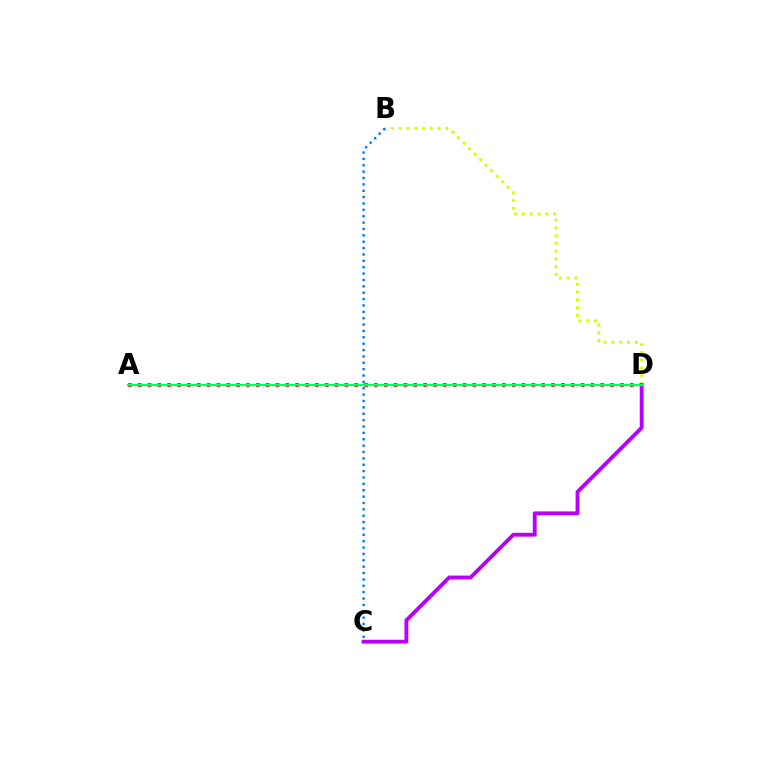{('A', 'D'): [{'color': '#ff0000', 'line_style': 'dotted', 'thickness': 2.67}, {'color': '#00ff5c', 'line_style': 'solid', 'thickness': 1.56}], ('B', 'D'): [{'color': '#d1ff00', 'line_style': 'dotted', 'thickness': 2.11}], ('B', 'C'): [{'color': '#0074ff', 'line_style': 'dotted', 'thickness': 1.73}], ('C', 'D'): [{'color': '#b900ff', 'line_style': 'solid', 'thickness': 2.78}]}